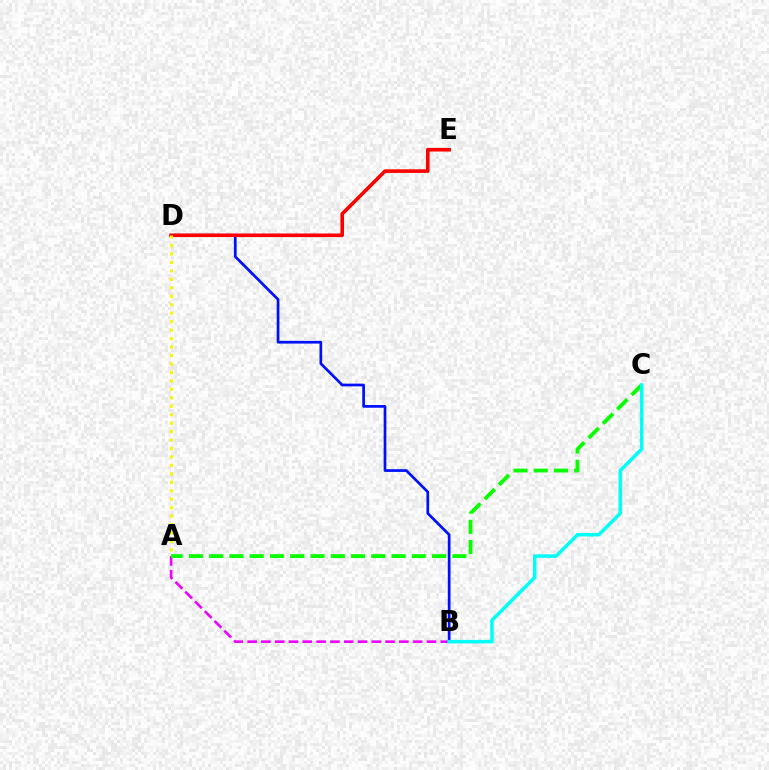{('B', 'D'): [{'color': '#0010ff', 'line_style': 'solid', 'thickness': 1.95}], ('A', 'B'): [{'color': '#ee00ff', 'line_style': 'dashed', 'thickness': 1.87}], ('A', 'C'): [{'color': '#08ff00', 'line_style': 'dashed', 'thickness': 2.75}], ('D', 'E'): [{'color': '#ff0000', 'line_style': 'solid', 'thickness': 2.59}], ('B', 'C'): [{'color': '#00fff6', 'line_style': 'solid', 'thickness': 2.53}], ('A', 'D'): [{'color': '#fcf500', 'line_style': 'dotted', 'thickness': 2.3}]}